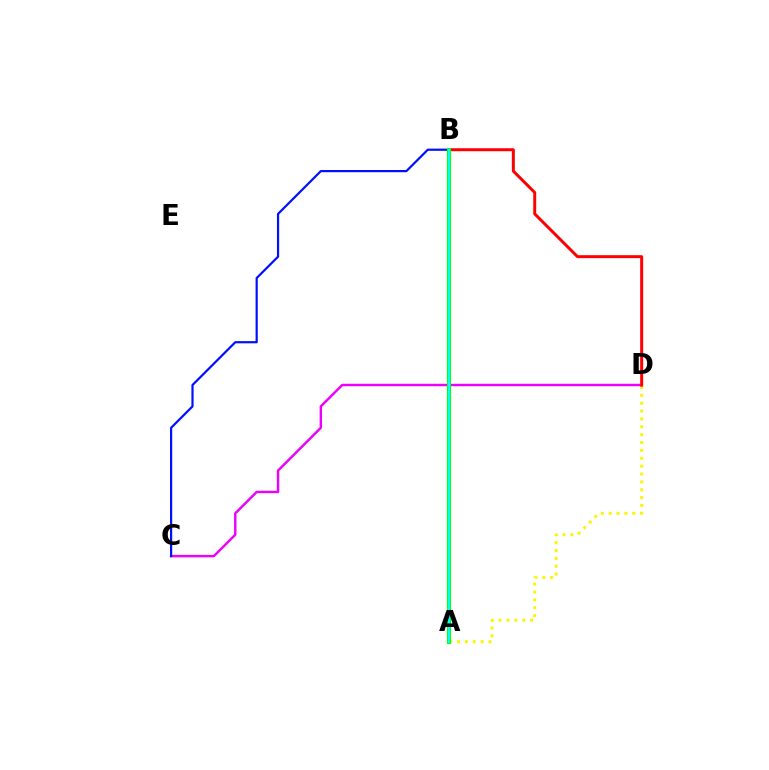{('A', 'D'): [{'color': '#fcf500', 'line_style': 'dotted', 'thickness': 2.14}], ('C', 'D'): [{'color': '#ee00ff', 'line_style': 'solid', 'thickness': 1.74}], ('B', 'C'): [{'color': '#0010ff', 'line_style': 'solid', 'thickness': 1.58}], ('B', 'D'): [{'color': '#ff0000', 'line_style': 'solid', 'thickness': 2.15}], ('A', 'B'): [{'color': '#08ff00', 'line_style': 'solid', 'thickness': 2.93}, {'color': '#00fff6', 'line_style': 'solid', 'thickness': 1.56}]}